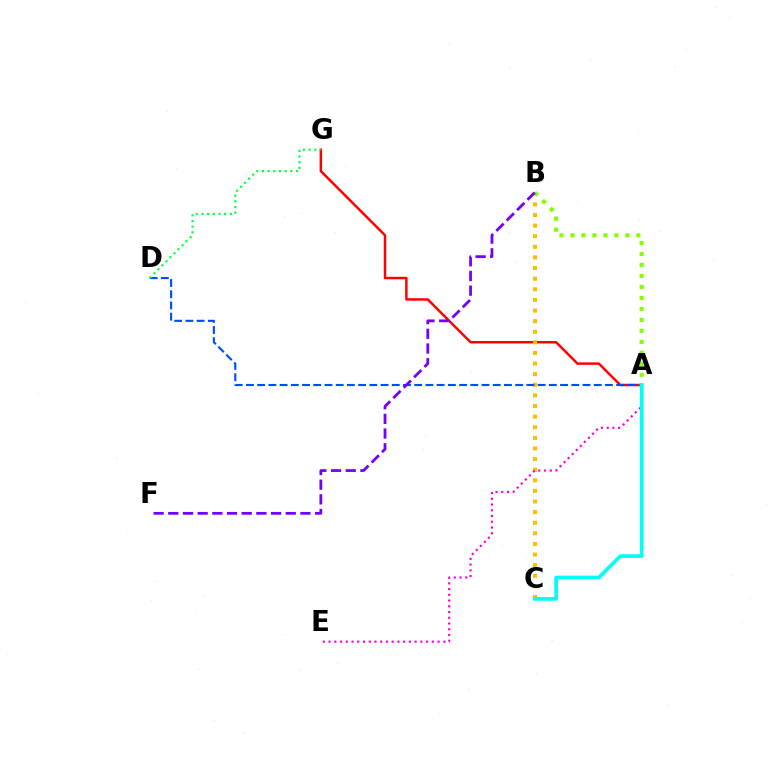{('A', 'G'): [{'color': '#ff0000', 'line_style': 'solid', 'thickness': 1.78}], ('B', 'C'): [{'color': '#ffbd00', 'line_style': 'dotted', 'thickness': 2.88}], ('A', 'D'): [{'color': '#004bff', 'line_style': 'dashed', 'thickness': 1.52}], ('A', 'B'): [{'color': '#84ff00', 'line_style': 'dotted', 'thickness': 2.99}], ('B', 'F'): [{'color': '#7200ff', 'line_style': 'dashed', 'thickness': 1.99}], ('A', 'E'): [{'color': '#ff00cf', 'line_style': 'dotted', 'thickness': 1.56}], ('D', 'G'): [{'color': '#00ff39', 'line_style': 'dotted', 'thickness': 1.54}], ('A', 'C'): [{'color': '#00fff6', 'line_style': 'solid', 'thickness': 2.64}]}